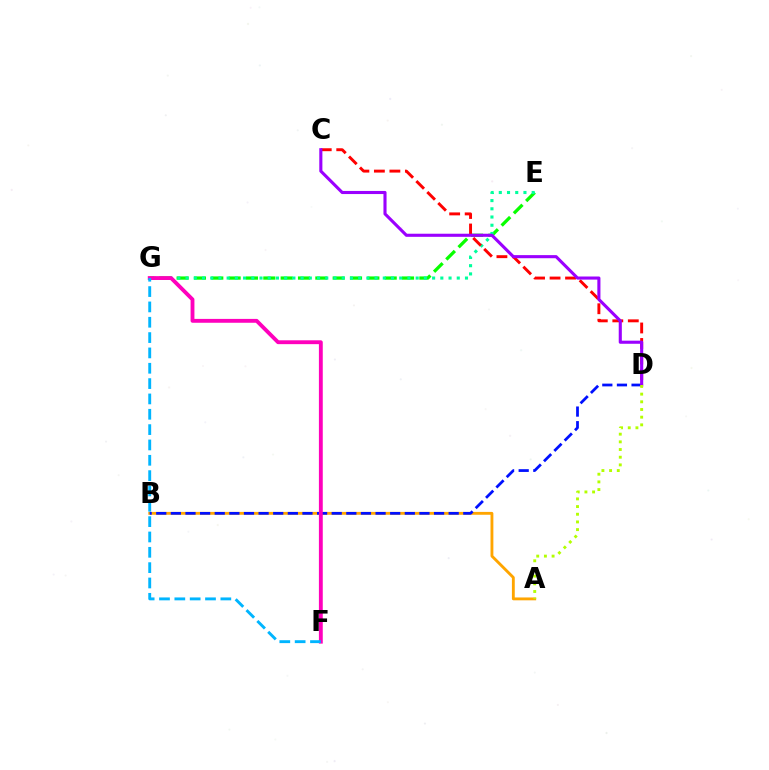{('E', 'G'): [{'color': '#08ff00', 'line_style': 'dashed', 'thickness': 2.36}, {'color': '#00ff9d', 'line_style': 'dotted', 'thickness': 2.23}], ('A', 'B'): [{'color': '#ffa500', 'line_style': 'solid', 'thickness': 2.06}], ('B', 'D'): [{'color': '#0010ff', 'line_style': 'dashed', 'thickness': 1.99}], ('F', 'G'): [{'color': '#ff00bd', 'line_style': 'solid', 'thickness': 2.78}, {'color': '#00b5ff', 'line_style': 'dashed', 'thickness': 2.08}], ('C', 'D'): [{'color': '#ff0000', 'line_style': 'dashed', 'thickness': 2.11}, {'color': '#9b00ff', 'line_style': 'solid', 'thickness': 2.23}], ('A', 'D'): [{'color': '#b3ff00', 'line_style': 'dotted', 'thickness': 2.09}]}